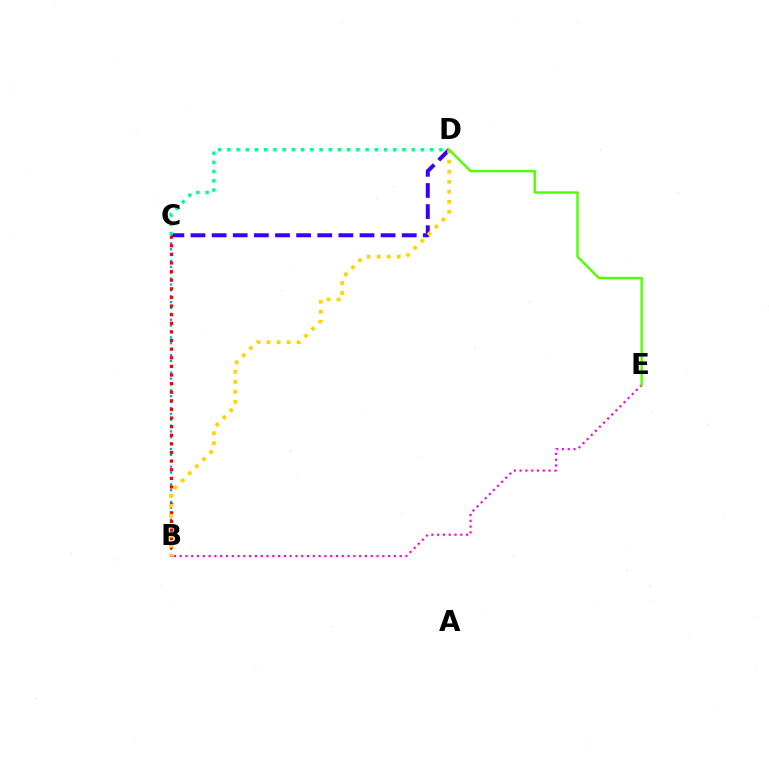{('C', 'D'): [{'color': '#3700ff', 'line_style': 'dashed', 'thickness': 2.87}, {'color': '#00ff86', 'line_style': 'dotted', 'thickness': 2.5}], ('B', 'C'): [{'color': '#009eff', 'line_style': 'dotted', 'thickness': 1.6}, {'color': '#ff0000', 'line_style': 'dotted', 'thickness': 2.34}], ('B', 'E'): [{'color': '#ff00ed', 'line_style': 'dotted', 'thickness': 1.57}], ('B', 'D'): [{'color': '#ffd500', 'line_style': 'dotted', 'thickness': 2.73}], ('D', 'E'): [{'color': '#4fff00', 'line_style': 'solid', 'thickness': 1.72}]}